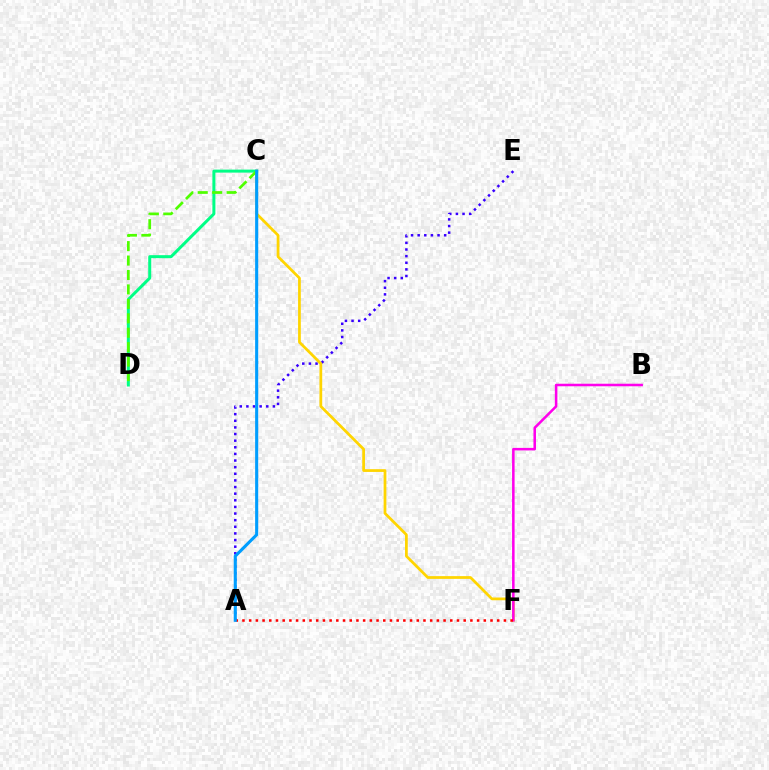{('C', 'D'): [{'color': '#00ff86', 'line_style': 'solid', 'thickness': 2.16}, {'color': '#4fff00', 'line_style': 'dashed', 'thickness': 1.96}], ('A', 'E'): [{'color': '#3700ff', 'line_style': 'dotted', 'thickness': 1.8}], ('C', 'F'): [{'color': '#ffd500', 'line_style': 'solid', 'thickness': 1.98}], ('B', 'F'): [{'color': '#ff00ed', 'line_style': 'solid', 'thickness': 1.83}], ('A', 'F'): [{'color': '#ff0000', 'line_style': 'dotted', 'thickness': 1.82}], ('A', 'C'): [{'color': '#009eff', 'line_style': 'solid', 'thickness': 2.22}]}